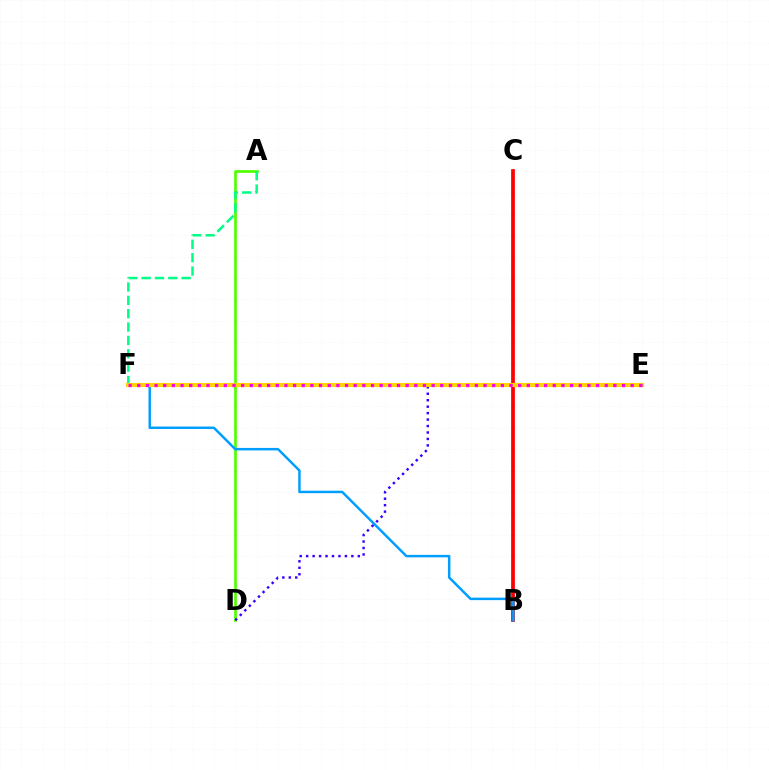{('A', 'D'): [{'color': '#4fff00', 'line_style': 'solid', 'thickness': 1.93}], ('B', 'C'): [{'color': '#ff0000', 'line_style': 'solid', 'thickness': 2.69}], ('B', 'F'): [{'color': '#009eff', 'line_style': 'solid', 'thickness': 1.78}], ('A', 'F'): [{'color': '#00ff86', 'line_style': 'dashed', 'thickness': 1.81}], ('D', 'E'): [{'color': '#3700ff', 'line_style': 'dotted', 'thickness': 1.75}], ('E', 'F'): [{'color': '#ffd500', 'line_style': 'solid', 'thickness': 2.97}, {'color': '#ff00ed', 'line_style': 'dotted', 'thickness': 2.35}]}